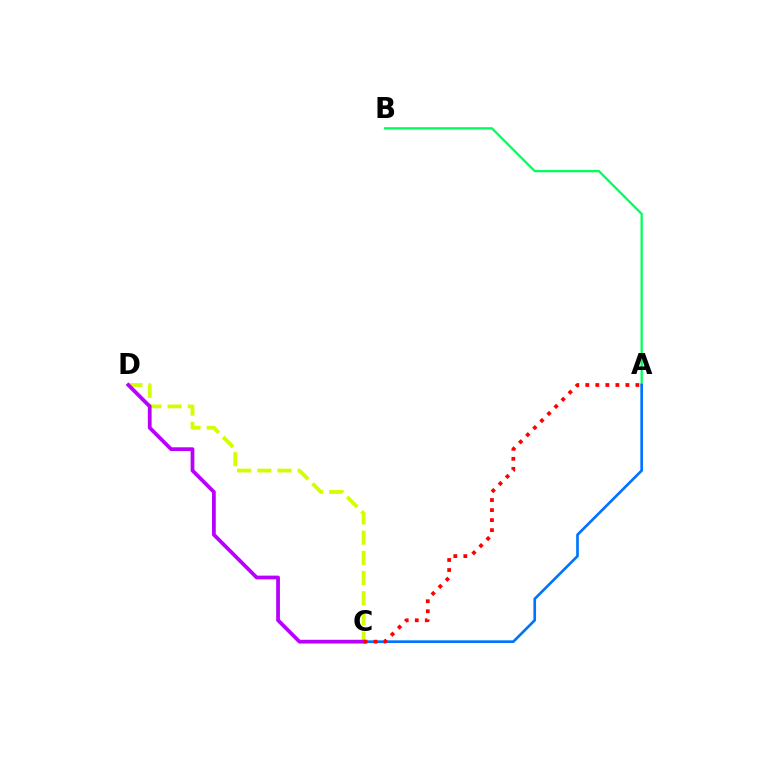{('C', 'D'): [{'color': '#d1ff00', 'line_style': 'dashed', 'thickness': 2.74}, {'color': '#b900ff', 'line_style': 'solid', 'thickness': 2.7}], ('A', 'B'): [{'color': '#00ff5c', 'line_style': 'solid', 'thickness': 1.65}], ('A', 'C'): [{'color': '#0074ff', 'line_style': 'solid', 'thickness': 1.92}, {'color': '#ff0000', 'line_style': 'dotted', 'thickness': 2.72}]}